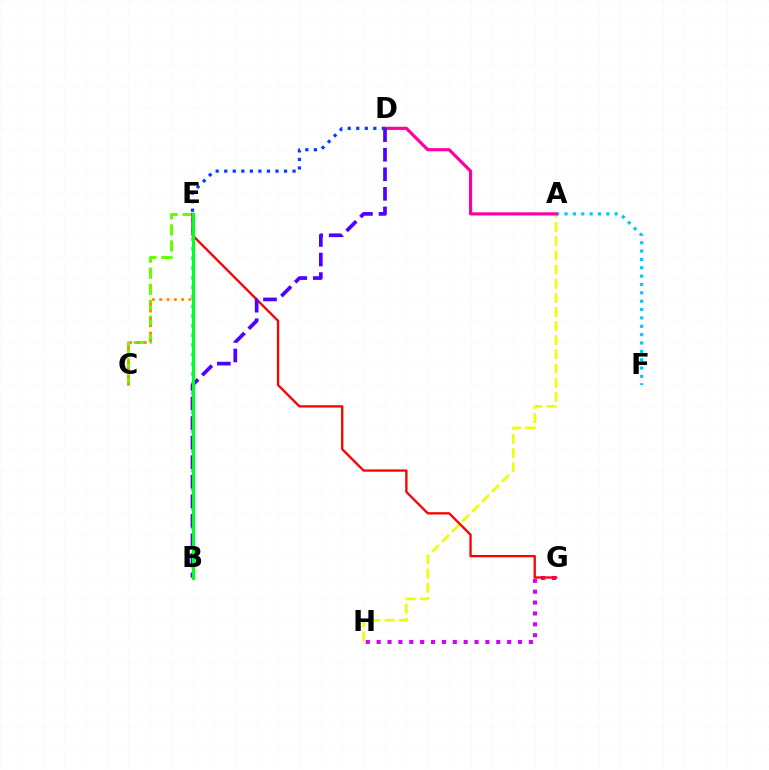{('C', 'E'): [{'color': '#66ff00', 'line_style': 'dashed', 'thickness': 2.18}, {'color': '#ff8800', 'line_style': 'dotted', 'thickness': 1.98}], ('A', 'H'): [{'color': '#eeff00', 'line_style': 'dashed', 'thickness': 1.92}], ('A', 'F'): [{'color': '#00c7ff', 'line_style': 'dotted', 'thickness': 2.27}], ('A', 'D'): [{'color': '#ff00a0', 'line_style': 'solid', 'thickness': 2.28}], ('G', 'H'): [{'color': '#d600ff', 'line_style': 'dotted', 'thickness': 2.96}], ('B', 'E'): [{'color': '#00ffaf', 'line_style': 'dotted', 'thickness': 2.62}, {'color': '#00ff27', 'line_style': 'solid', 'thickness': 2.27}], ('E', 'G'): [{'color': '#ff0000', 'line_style': 'solid', 'thickness': 1.68}], ('B', 'D'): [{'color': '#4f00ff', 'line_style': 'dashed', 'thickness': 2.66}], ('D', 'E'): [{'color': '#003fff', 'line_style': 'dotted', 'thickness': 2.32}]}